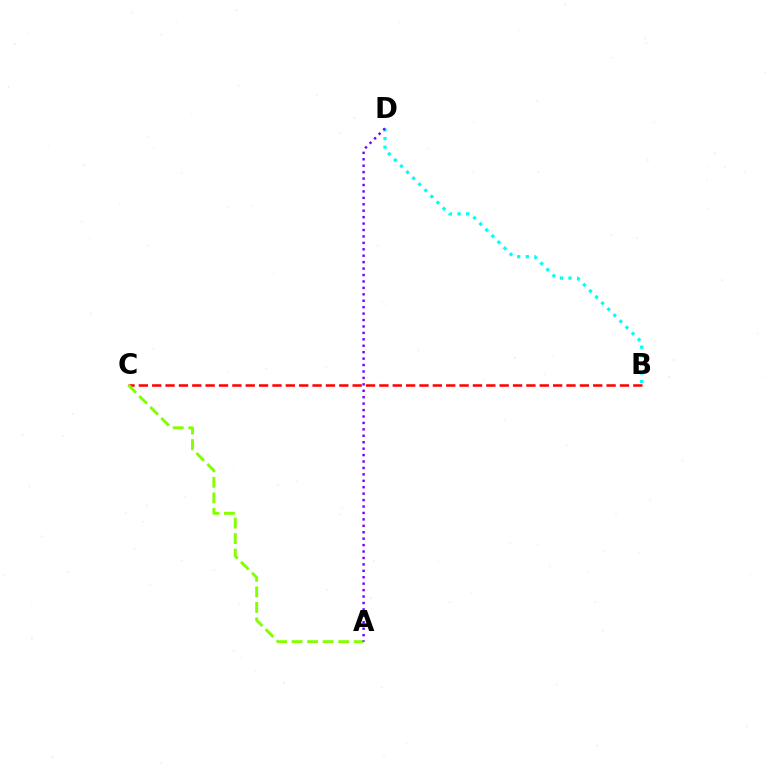{('B', 'C'): [{'color': '#ff0000', 'line_style': 'dashed', 'thickness': 1.82}], ('B', 'D'): [{'color': '#00fff6', 'line_style': 'dotted', 'thickness': 2.34}], ('A', 'C'): [{'color': '#84ff00', 'line_style': 'dashed', 'thickness': 2.11}], ('A', 'D'): [{'color': '#7200ff', 'line_style': 'dotted', 'thickness': 1.75}]}